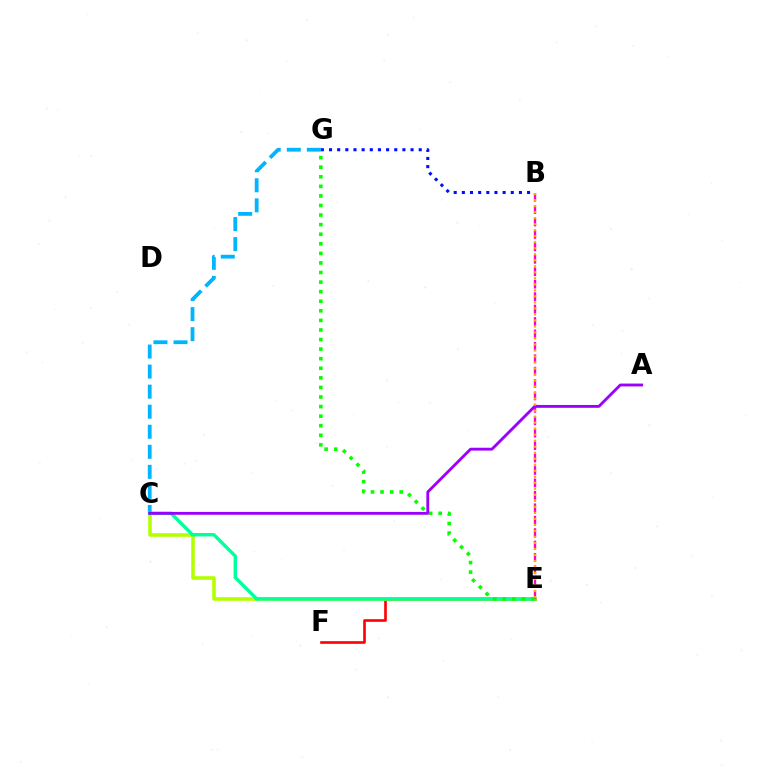{('E', 'F'): [{'color': '#ff0000', 'line_style': 'solid', 'thickness': 1.89}], ('C', 'E'): [{'color': '#b3ff00', 'line_style': 'solid', 'thickness': 2.58}, {'color': '#00ff9d', 'line_style': 'solid', 'thickness': 2.46}], ('C', 'G'): [{'color': '#00b5ff', 'line_style': 'dashed', 'thickness': 2.72}], ('B', 'G'): [{'color': '#0010ff', 'line_style': 'dotted', 'thickness': 2.22}], ('B', 'E'): [{'color': '#ff00bd', 'line_style': 'dashed', 'thickness': 1.69}, {'color': '#ffa500', 'line_style': 'dotted', 'thickness': 1.63}], ('E', 'G'): [{'color': '#08ff00', 'line_style': 'dotted', 'thickness': 2.6}], ('A', 'C'): [{'color': '#9b00ff', 'line_style': 'solid', 'thickness': 2.05}]}